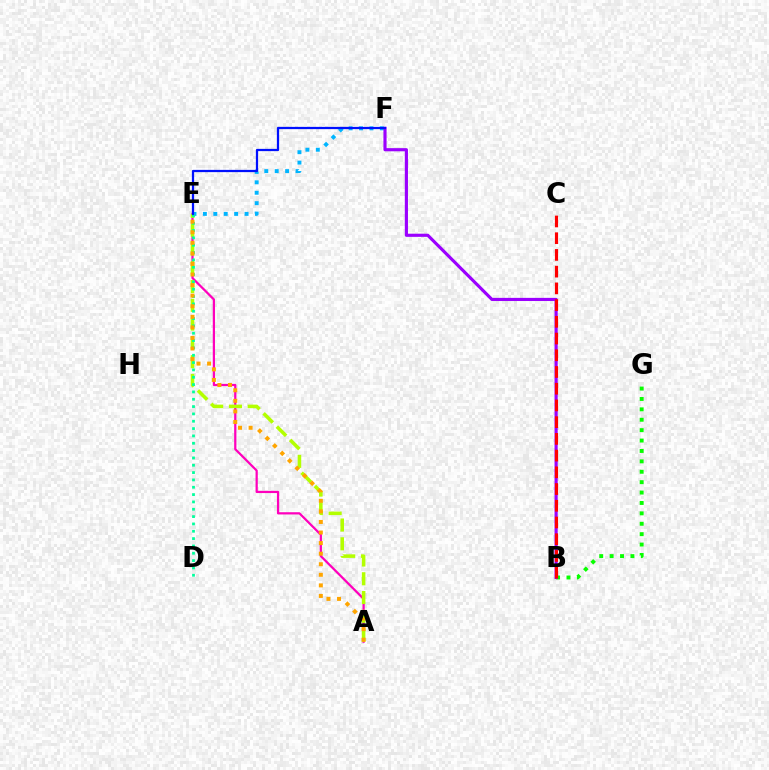{('A', 'E'): [{'color': '#ff00bd', 'line_style': 'solid', 'thickness': 1.61}, {'color': '#b3ff00', 'line_style': 'dashed', 'thickness': 2.55}, {'color': '#ffa500', 'line_style': 'dotted', 'thickness': 2.87}], ('B', 'G'): [{'color': '#08ff00', 'line_style': 'dotted', 'thickness': 2.83}], ('E', 'F'): [{'color': '#00b5ff', 'line_style': 'dotted', 'thickness': 2.83}, {'color': '#0010ff', 'line_style': 'solid', 'thickness': 1.62}], ('D', 'E'): [{'color': '#00ff9d', 'line_style': 'dotted', 'thickness': 1.99}], ('B', 'F'): [{'color': '#9b00ff', 'line_style': 'solid', 'thickness': 2.26}], ('B', 'C'): [{'color': '#ff0000', 'line_style': 'dashed', 'thickness': 2.27}]}